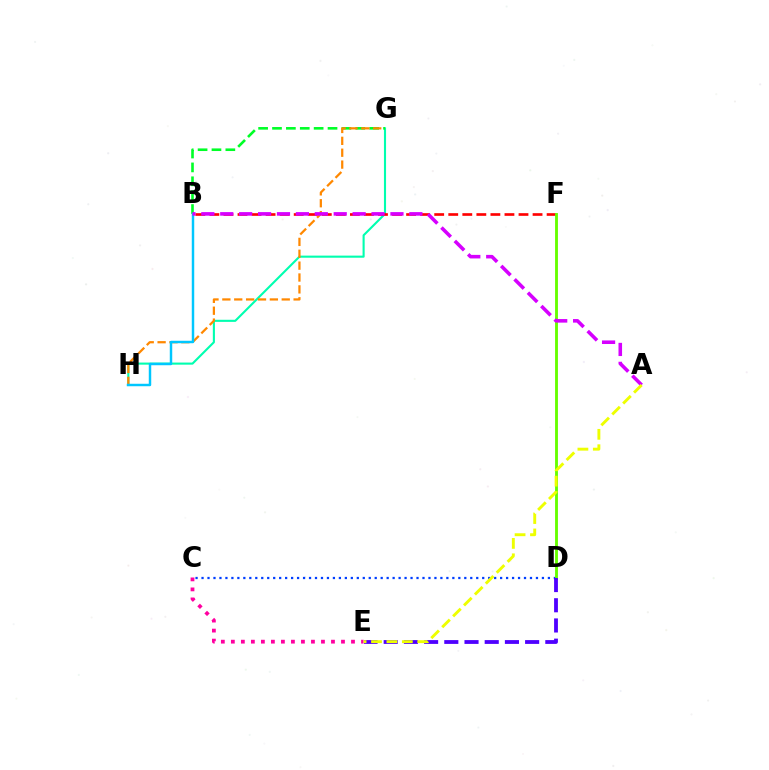{('G', 'H'): [{'color': '#00ffaf', 'line_style': 'solid', 'thickness': 1.52}, {'color': '#ff8800', 'line_style': 'dashed', 'thickness': 1.61}], ('B', 'G'): [{'color': '#00ff27', 'line_style': 'dashed', 'thickness': 1.89}], ('C', 'E'): [{'color': '#ff00a0', 'line_style': 'dotted', 'thickness': 2.72}], ('B', 'F'): [{'color': '#ff0000', 'line_style': 'dashed', 'thickness': 1.91}], ('C', 'D'): [{'color': '#003fff', 'line_style': 'dotted', 'thickness': 1.62}], ('D', 'F'): [{'color': '#66ff00', 'line_style': 'solid', 'thickness': 2.06}], ('D', 'E'): [{'color': '#4f00ff', 'line_style': 'dashed', 'thickness': 2.74}], ('B', 'H'): [{'color': '#00c7ff', 'line_style': 'solid', 'thickness': 1.77}], ('A', 'B'): [{'color': '#d600ff', 'line_style': 'dashed', 'thickness': 2.57}], ('A', 'E'): [{'color': '#eeff00', 'line_style': 'dashed', 'thickness': 2.09}]}